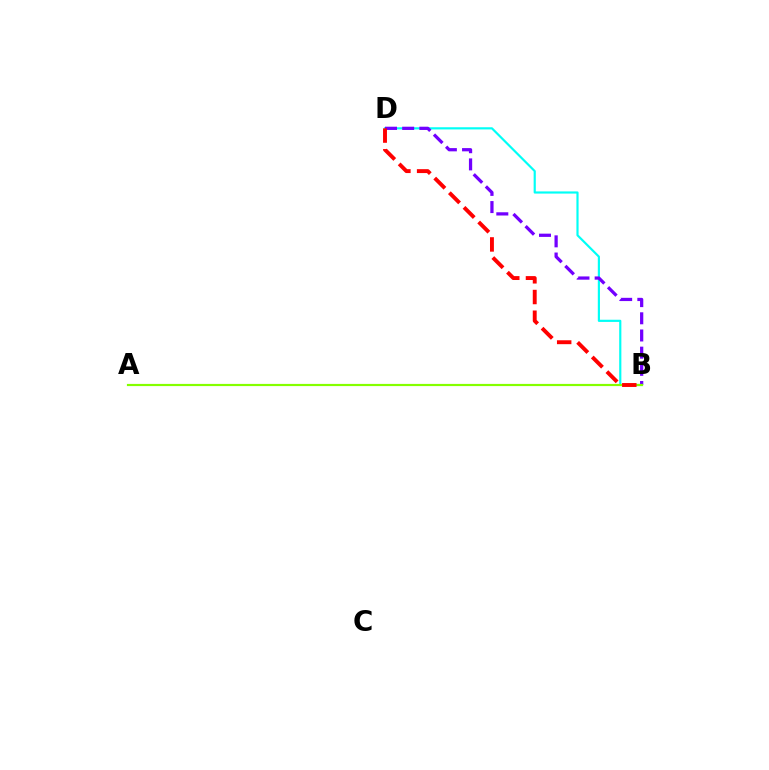{('B', 'D'): [{'color': '#00fff6', 'line_style': 'solid', 'thickness': 1.57}, {'color': '#7200ff', 'line_style': 'dashed', 'thickness': 2.33}, {'color': '#ff0000', 'line_style': 'dashed', 'thickness': 2.81}], ('A', 'B'): [{'color': '#84ff00', 'line_style': 'solid', 'thickness': 1.58}]}